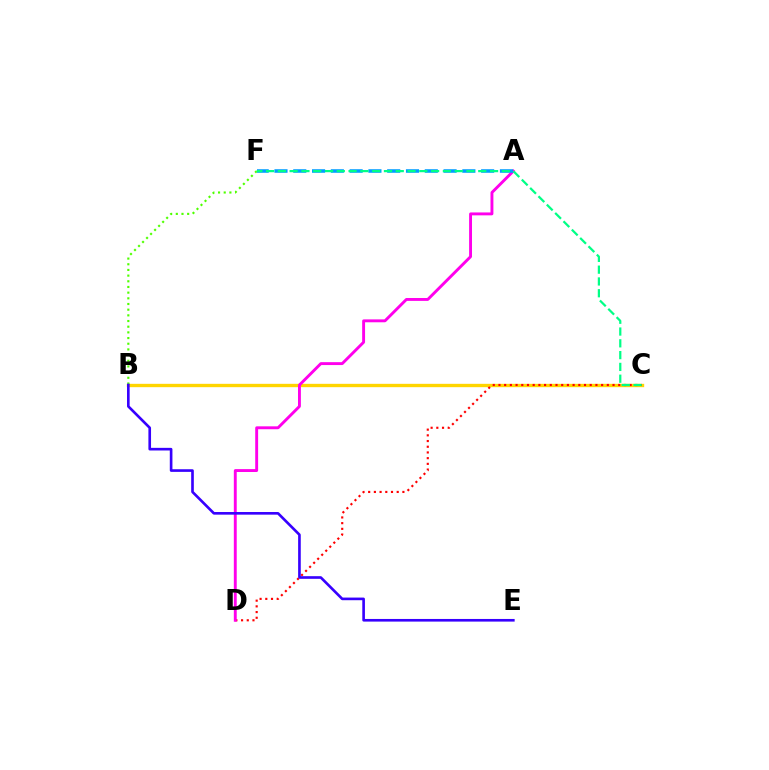{('B', 'C'): [{'color': '#ffd500', 'line_style': 'solid', 'thickness': 2.41}], ('C', 'D'): [{'color': '#ff0000', 'line_style': 'dotted', 'thickness': 1.55}], ('A', 'D'): [{'color': '#ff00ed', 'line_style': 'solid', 'thickness': 2.09}], ('B', 'F'): [{'color': '#4fff00', 'line_style': 'dotted', 'thickness': 1.54}], ('A', 'F'): [{'color': '#009eff', 'line_style': 'dashed', 'thickness': 2.55}], ('B', 'E'): [{'color': '#3700ff', 'line_style': 'solid', 'thickness': 1.9}], ('C', 'F'): [{'color': '#00ff86', 'line_style': 'dashed', 'thickness': 1.6}]}